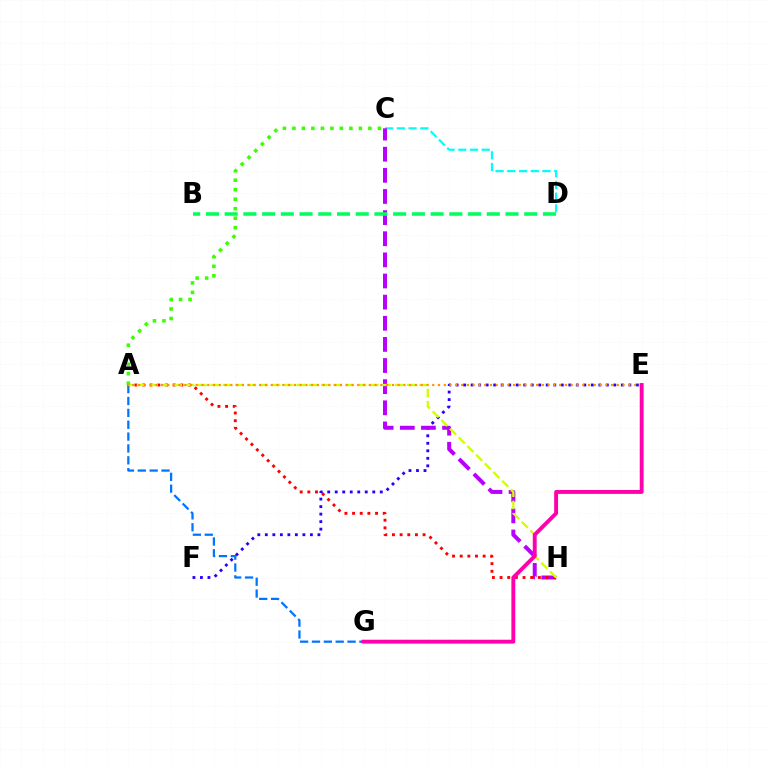{('C', 'D'): [{'color': '#00fff6', 'line_style': 'dashed', 'thickness': 1.59}], ('A', 'G'): [{'color': '#0074ff', 'line_style': 'dashed', 'thickness': 1.61}], ('E', 'F'): [{'color': '#2500ff', 'line_style': 'dotted', 'thickness': 2.04}], ('C', 'H'): [{'color': '#b900ff', 'line_style': 'dashed', 'thickness': 2.87}], ('A', 'H'): [{'color': '#ff0000', 'line_style': 'dotted', 'thickness': 2.08}, {'color': '#d1ff00', 'line_style': 'dashed', 'thickness': 1.67}], ('B', 'D'): [{'color': '#00ff5c', 'line_style': 'dashed', 'thickness': 2.54}], ('A', 'C'): [{'color': '#3dff00', 'line_style': 'dotted', 'thickness': 2.58}], ('A', 'E'): [{'color': '#ff9400', 'line_style': 'dotted', 'thickness': 1.57}], ('E', 'G'): [{'color': '#ff00ac', 'line_style': 'solid', 'thickness': 2.8}]}